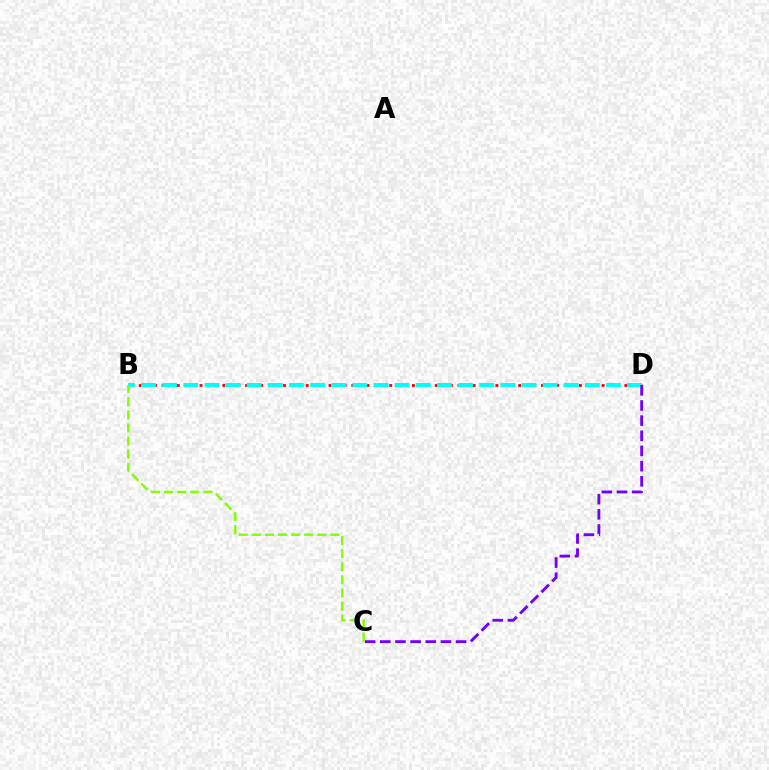{('B', 'D'): [{'color': '#ff0000', 'line_style': 'dotted', 'thickness': 2.06}, {'color': '#00fff6', 'line_style': 'dashed', 'thickness': 2.87}], ('C', 'D'): [{'color': '#7200ff', 'line_style': 'dashed', 'thickness': 2.06}], ('B', 'C'): [{'color': '#84ff00', 'line_style': 'dashed', 'thickness': 1.78}]}